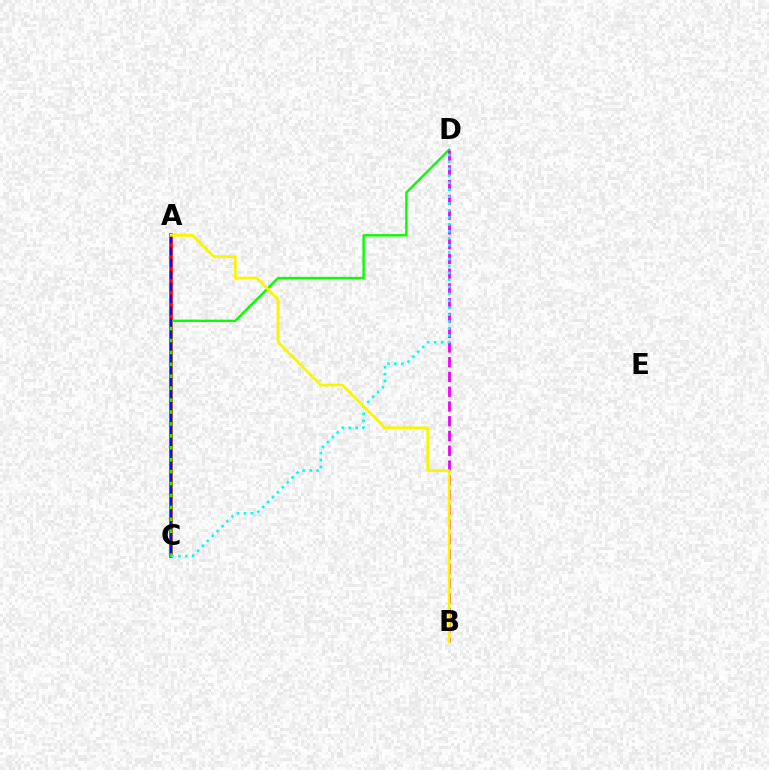{('A', 'C'): [{'color': '#ff0000', 'line_style': 'solid', 'thickness': 2.6}, {'color': '#0010ff', 'line_style': 'dashed', 'thickness': 1.62}], ('C', 'D'): [{'color': '#08ff00', 'line_style': 'solid', 'thickness': 1.73}, {'color': '#00fff6', 'line_style': 'dotted', 'thickness': 1.89}], ('B', 'D'): [{'color': '#ee00ff', 'line_style': 'dashed', 'thickness': 2.0}], ('A', 'B'): [{'color': '#fcf500', 'line_style': 'solid', 'thickness': 2.02}]}